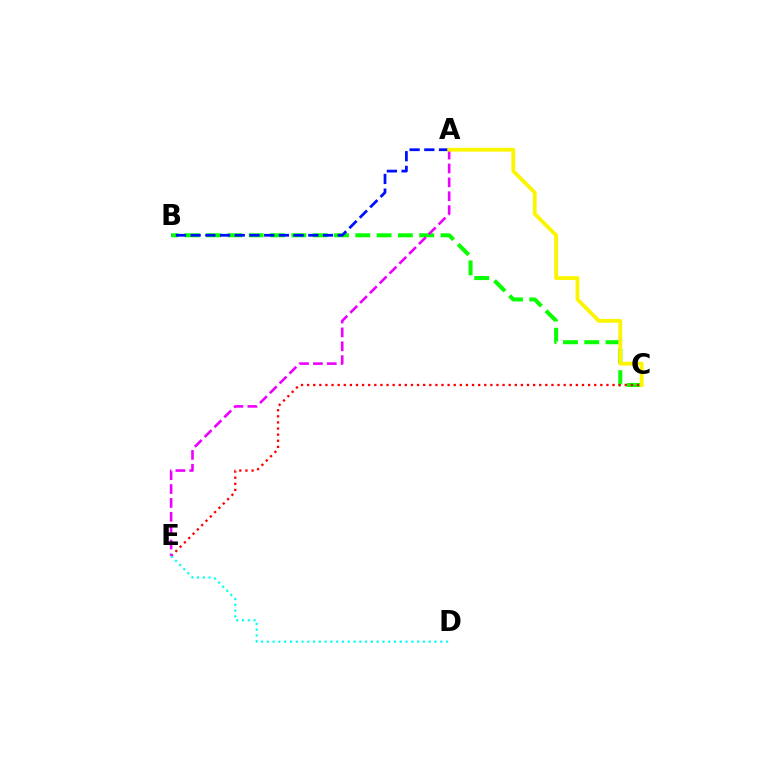{('B', 'C'): [{'color': '#08ff00', 'line_style': 'dashed', 'thickness': 2.9}], ('C', 'E'): [{'color': '#ff0000', 'line_style': 'dotted', 'thickness': 1.66}], ('A', 'E'): [{'color': '#ee00ff', 'line_style': 'dashed', 'thickness': 1.89}], ('D', 'E'): [{'color': '#00fff6', 'line_style': 'dotted', 'thickness': 1.57}], ('A', 'B'): [{'color': '#0010ff', 'line_style': 'dashed', 'thickness': 2.0}], ('A', 'C'): [{'color': '#fcf500', 'line_style': 'solid', 'thickness': 2.75}]}